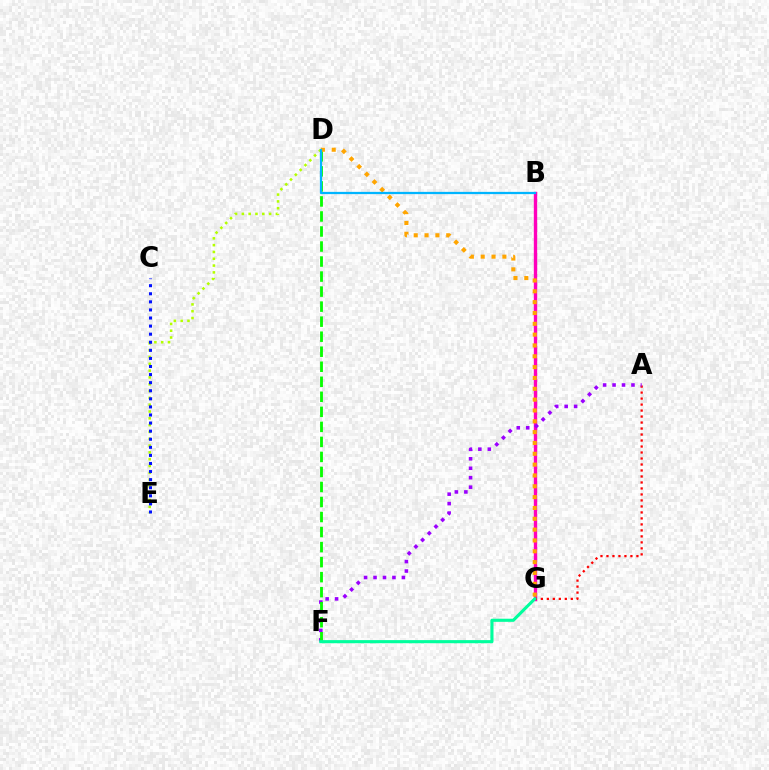{('B', 'G'): [{'color': '#ff00bd', 'line_style': 'solid', 'thickness': 2.42}], ('D', 'E'): [{'color': '#b3ff00', 'line_style': 'dotted', 'thickness': 1.85}], ('A', 'G'): [{'color': '#ff0000', 'line_style': 'dotted', 'thickness': 1.63}], ('A', 'F'): [{'color': '#9b00ff', 'line_style': 'dotted', 'thickness': 2.57}], ('C', 'E'): [{'color': '#0010ff', 'line_style': 'dotted', 'thickness': 2.2}], ('D', 'F'): [{'color': '#08ff00', 'line_style': 'dashed', 'thickness': 2.04}], ('D', 'G'): [{'color': '#ffa500', 'line_style': 'dotted', 'thickness': 2.94}], ('B', 'D'): [{'color': '#00b5ff', 'line_style': 'solid', 'thickness': 1.62}], ('F', 'G'): [{'color': '#00ff9d', 'line_style': 'solid', 'thickness': 2.24}]}